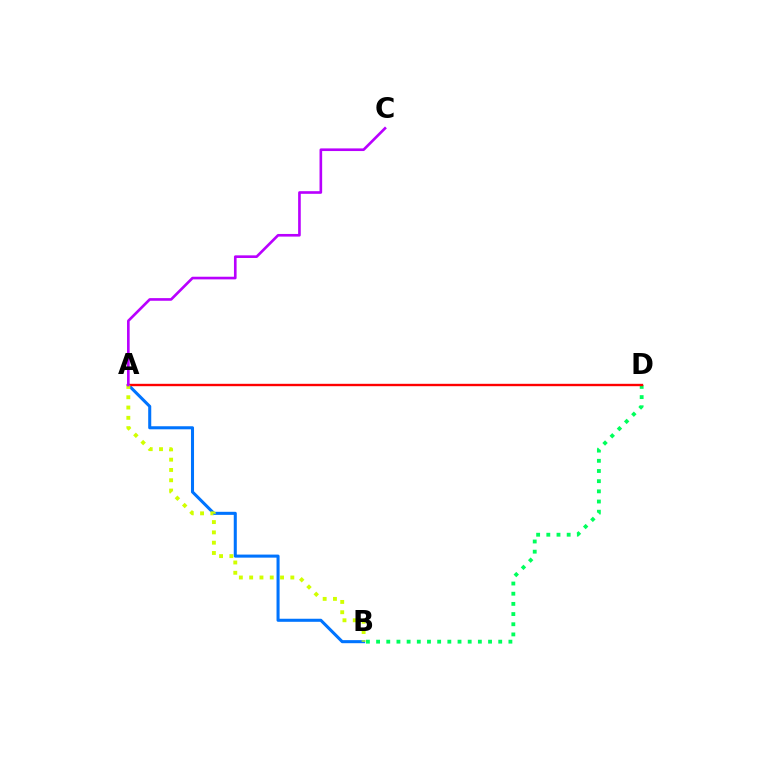{('A', 'B'): [{'color': '#0074ff', 'line_style': 'solid', 'thickness': 2.2}, {'color': '#d1ff00', 'line_style': 'dotted', 'thickness': 2.8}], ('B', 'D'): [{'color': '#00ff5c', 'line_style': 'dotted', 'thickness': 2.77}], ('A', 'D'): [{'color': '#ff0000', 'line_style': 'solid', 'thickness': 1.71}], ('A', 'C'): [{'color': '#b900ff', 'line_style': 'solid', 'thickness': 1.9}]}